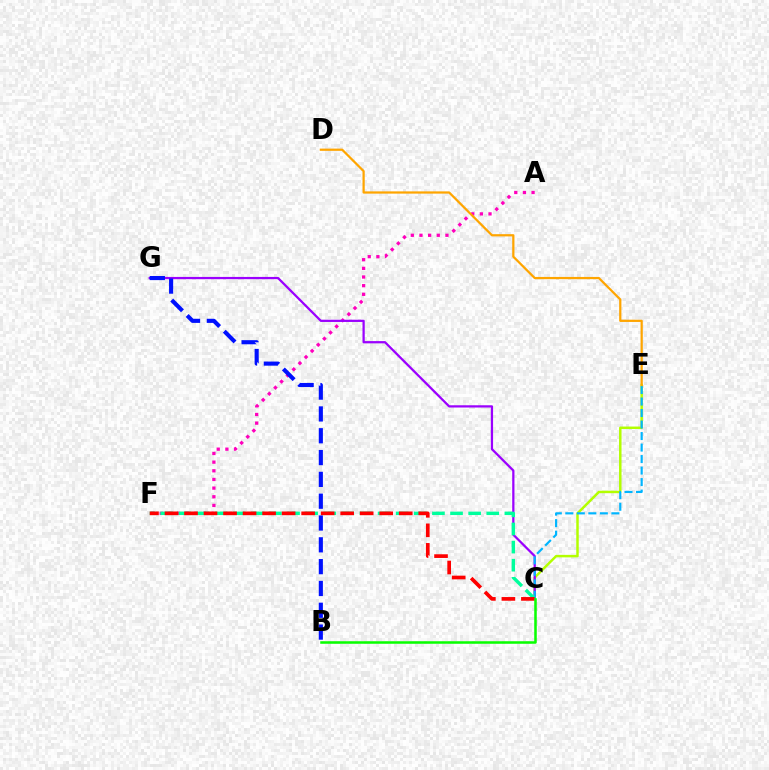{('A', 'F'): [{'color': '#ff00bd', 'line_style': 'dotted', 'thickness': 2.35}], ('C', 'E'): [{'color': '#b3ff00', 'line_style': 'solid', 'thickness': 1.79}, {'color': '#00b5ff', 'line_style': 'dashed', 'thickness': 1.56}], ('C', 'G'): [{'color': '#9b00ff', 'line_style': 'solid', 'thickness': 1.62}], ('C', 'F'): [{'color': '#00ff9d', 'line_style': 'dashed', 'thickness': 2.46}, {'color': '#ff0000', 'line_style': 'dashed', 'thickness': 2.65}], ('B', 'G'): [{'color': '#0010ff', 'line_style': 'dashed', 'thickness': 2.96}], ('B', 'C'): [{'color': '#08ff00', 'line_style': 'solid', 'thickness': 1.82}], ('D', 'E'): [{'color': '#ffa500', 'line_style': 'solid', 'thickness': 1.61}]}